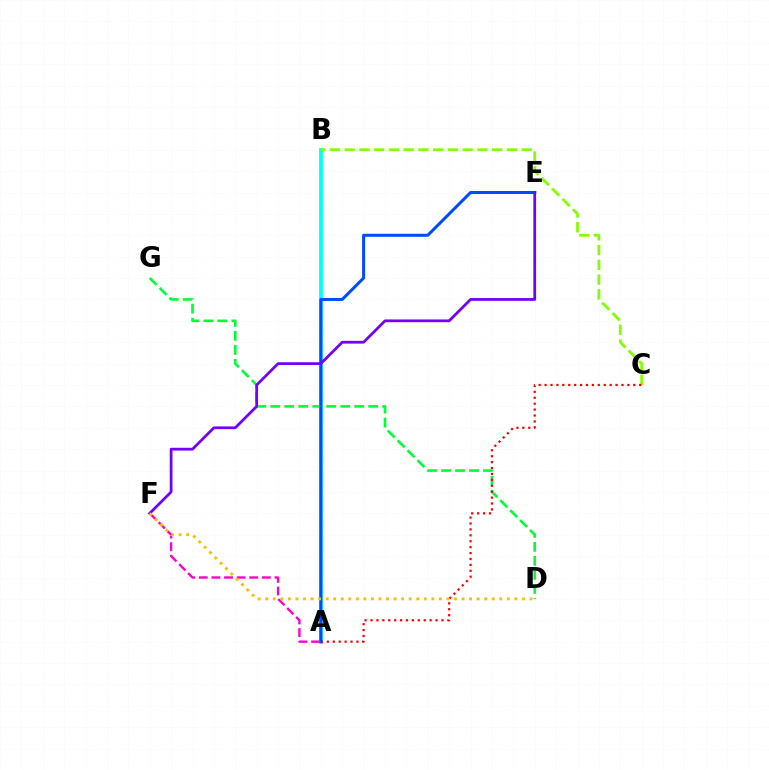{('A', 'B'): [{'color': '#00fff6', 'line_style': 'solid', 'thickness': 2.7}], ('D', 'G'): [{'color': '#00ff39', 'line_style': 'dashed', 'thickness': 1.9}], ('B', 'C'): [{'color': '#84ff00', 'line_style': 'dashed', 'thickness': 2.0}], ('A', 'C'): [{'color': '#ff0000', 'line_style': 'dotted', 'thickness': 1.61}], ('A', 'E'): [{'color': '#004bff', 'line_style': 'solid', 'thickness': 2.17}], ('A', 'F'): [{'color': '#ff00cf', 'line_style': 'dashed', 'thickness': 1.71}], ('E', 'F'): [{'color': '#7200ff', 'line_style': 'solid', 'thickness': 1.98}], ('D', 'F'): [{'color': '#ffbd00', 'line_style': 'dotted', 'thickness': 2.05}]}